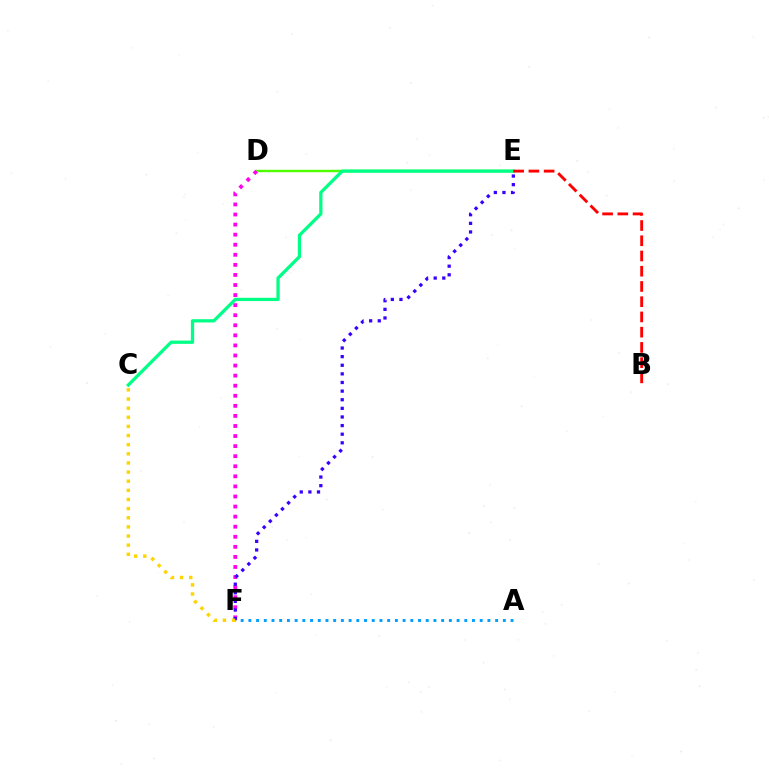{('D', 'E'): [{'color': '#4fff00', 'line_style': 'solid', 'thickness': 1.72}], ('D', 'F'): [{'color': '#ff00ed', 'line_style': 'dotted', 'thickness': 2.74}], ('E', 'F'): [{'color': '#3700ff', 'line_style': 'dotted', 'thickness': 2.34}], ('C', 'F'): [{'color': '#ffd500', 'line_style': 'dotted', 'thickness': 2.48}], ('C', 'E'): [{'color': '#00ff86', 'line_style': 'solid', 'thickness': 2.36}], ('B', 'E'): [{'color': '#ff0000', 'line_style': 'dashed', 'thickness': 2.07}], ('A', 'F'): [{'color': '#009eff', 'line_style': 'dotted', 'thickness': 2.1}]}